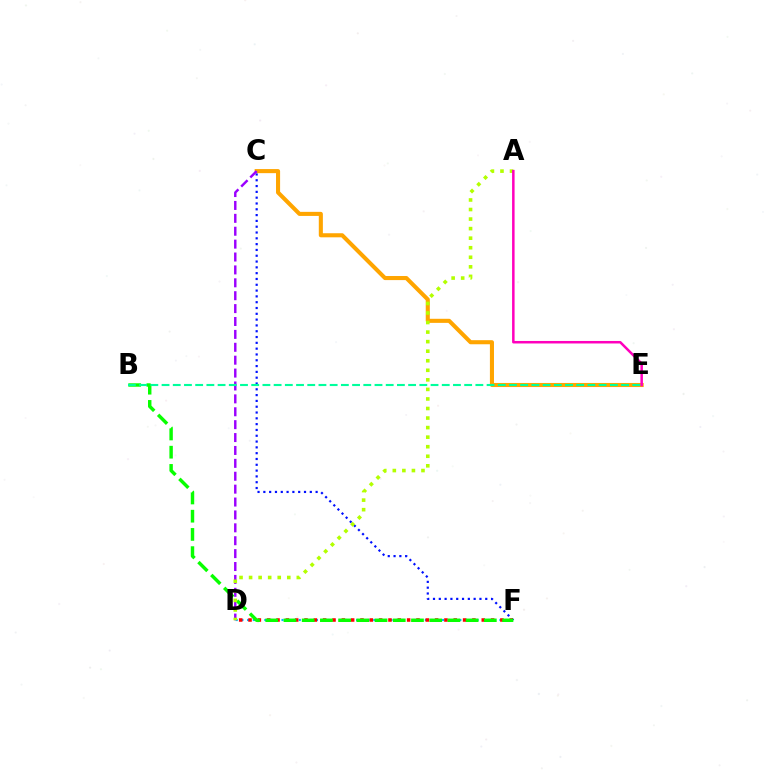{('C', 'F'): [{'color': '#0010ff', 'line_style': 'dotted', 'thickness': 1.58}], ('D', 'F'): [{'color': '#00b5ff', 'line_style': 'dotted', 'thickness': 1.56}, {'color': '#ff0000', 'line_style': 'dotted', 'thickness': 2.53}], ('C', 'E'): [{'color': '#ffa500', 'line_style': 'solid', 'thickness': 2.94}], ('C', 'D'): [{'color': '#9b00ff', 'line_style': 'dashed', 'thickness': 1.75}], ('B', 'F'): [{'color': '#08ff00', 'line_style': 'dashed', 'thickness': 2.47}], ('A', 'D'): [{'color': '#b3ff00', 'line_style': 'dotted', 'thickness': 2.6}], ('A', 'E'): [{'color': '#ff00bd', 'line_style': 'solid', 'thickness': 1.8}], ('B', 'E'): [{'color': '#00ff9d', 'line_style': 'dashed', 'thickness': 1.52}]}